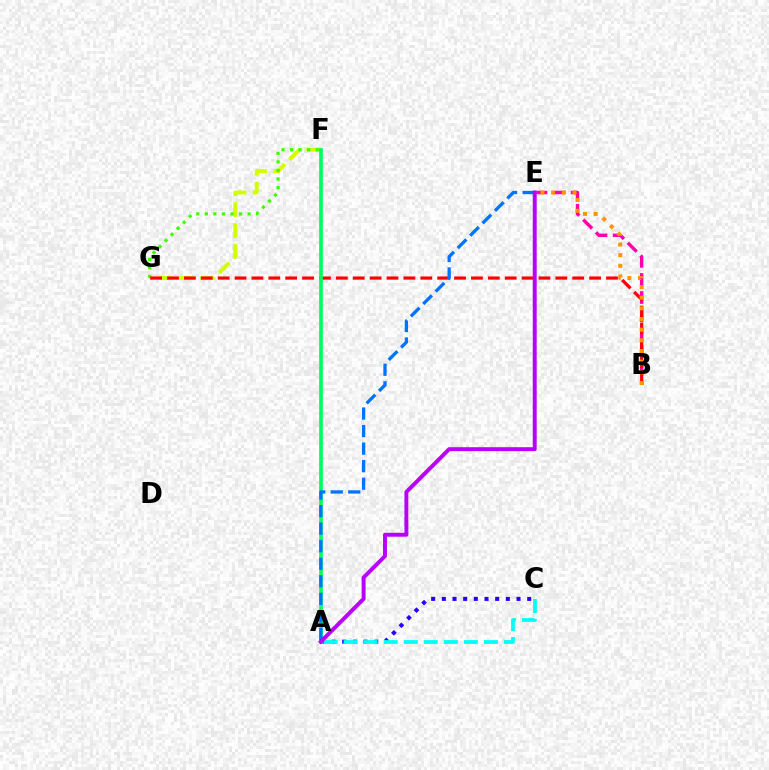{('F', 'G'): [{'color': '#d1ff00', 'line_style': 'dashed', 'thickness': 2.84}, {'color': '#3dff00', 'line_style': 'dotted', 'thickness': 2.32}], ('B', 'E'): [{'color': '#ff00ac', 'line_style': 'dashed', 'thickness': 2.45}, {'color': '#ff9400', 'line_style': 'dotted', 'thickness': 2.9}], ('A', 'C'): [{'color': '#2500ff', 'line_style': 'dotted', 'thickness': 2.9}, {'color': '#00fff6', 'line_style': 'dashed', 'thickness': 2.72}], ('B', 'G'): [{'color': '#ff0000', 'line_style': 'dashed', 'thickness': 2.29}], ('A', 'F'): [{'color': '#00ff5c', 'line_style': 'solid', 'thickness': 2.65}], ('A', 'E'): [{'color': '#0074ff', 'line_style': 'dashed', 'thickness': 2.38}, {'color': '#b900ff', 'line_style': 'solid', 'thickness': 2.83}]}